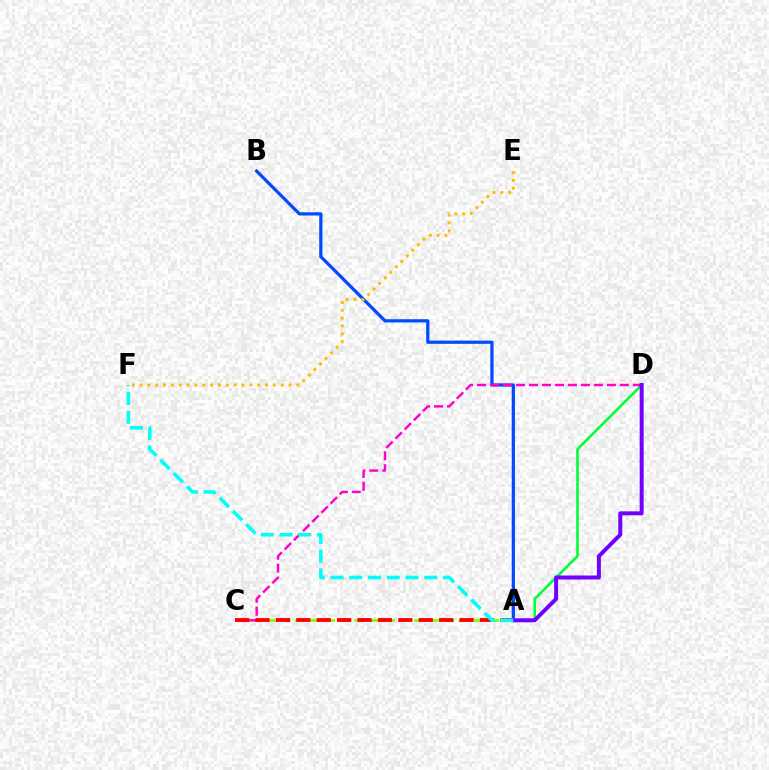{('A', 'B'): [{'color': '#004bff', 'line_style': 'solid', 'thickness': 2.32}], ('A', 'D'): [{'color': '#00ff39', 'line_style': 'solid', 'thickness': 1.89}, {'color': '#7200ff', 'line_style': 'solid', 'thickness': 2.87}], ('A', 'C'): [{'color': '#84ff00', 'line_style': 'dashed', 'thickness': 2.02}, {'color': '#ff0000', 'line_style': 'dashed', 'thickness': 2.77}], ('C', 'D'): [{'color': '#ff00cf', 'line_style': 'dashed', 'thickness': 1.76}], ('A', 'F'): [{'color': '#00fff6', 'line_style': 'dashed', 'thickness': 2.55}], ('E', 'F'): [{'color': '#ffbd00', 'line_style': 'dotted', 'thickness': 2.13}]}